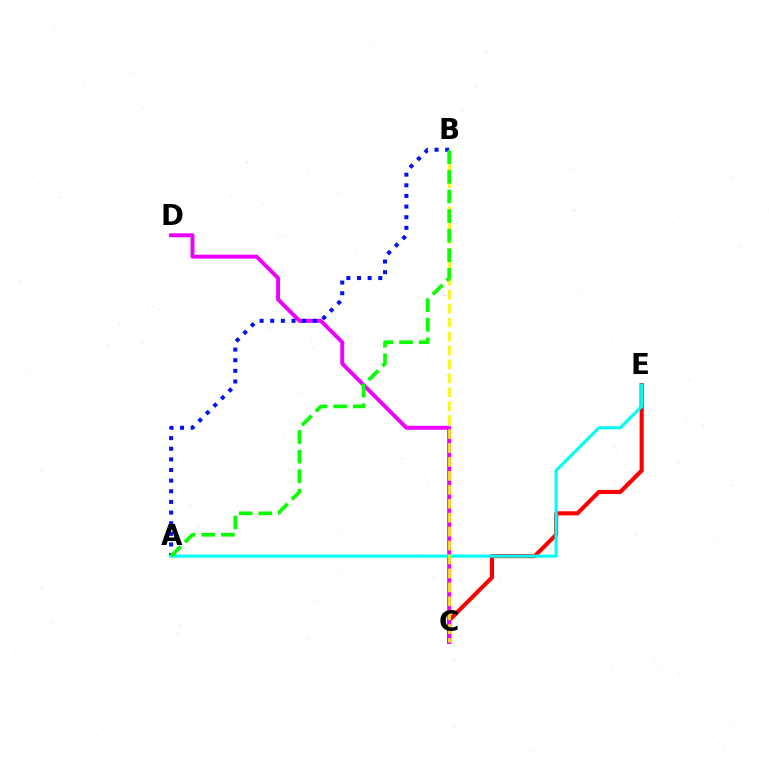{('C', 'E'): [{'color': '#ff0000', 'line_style': 'solid', 'thickness': 2.97}], ('C', 'D'): [{'color': '#ee00ff', 'line_style': 'solid', 'thickness': 2.83}], ('A', 'B'): [{'color': '#0010ff', 'line_style': 'dotted', 'thickness': 2.89}, {'color': '#08ff00', 'line_style': 'dashed', 'thickness': 2.66}], ('A', 'E'): [{'color': '#00fff6', 'line_style': 'solid', 'thickness': 2.24}], ('B', 'C'): [{'color': '#fcf500', 'line_style': 'dashed', 'thickness': 1.89}]}